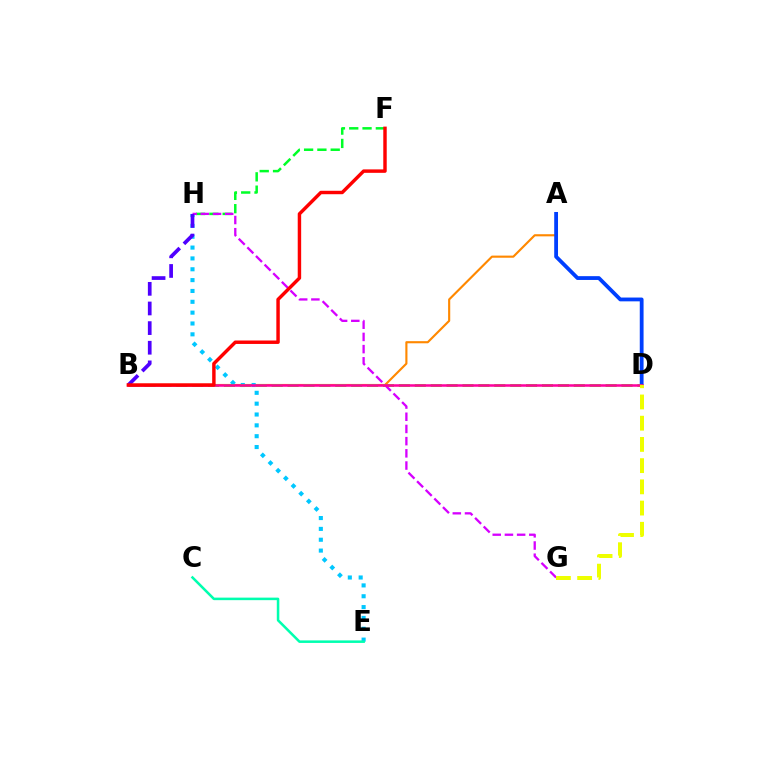{('A', 'B'): [{'color': '#ff8800', 'line_style': 'solid', 'thickness': 1.54}], ('A', 'D'): [{'color': '#003fff', 'line_style': 'solid', 'thickness': 2.74}], ('F', 'H'): [{'color': '#00ff27', 'line_style': 'dashed', 'thickness': 1.81}], ('E', 'H'): [{'color': '#00c7ff', 'line_style': 'dotted', 'thickness': 2.95}], ('B', 'D'): [{'color': '#66ff00', 'line_style': 'dashed', 'thickness': 2.16}, {'color': '#ff00a0', 'line_style': 'solid', 'thickness': 1.83}], ('G', 'H'): [{'color': '#d600ff', 'line_style': 'dashed', 'thickness': 1.66}], ('B', 'H'): [{'color': '#4f00ff', 'line_style': 'dashed', 'thickness': 2.67}], ('C', 'E'): [{'color': '#00ffaf', 'line_style': 'solid', 'thickness': 1.82}], ('B', 'F'): [{'color': '#ff0000', 'line_style': 'solid', 'thickness': 2.48}], ('D', 'G'): [{'color': '#eeff00', 'line_style': 'dashed', 'thickness': 2.88}]}